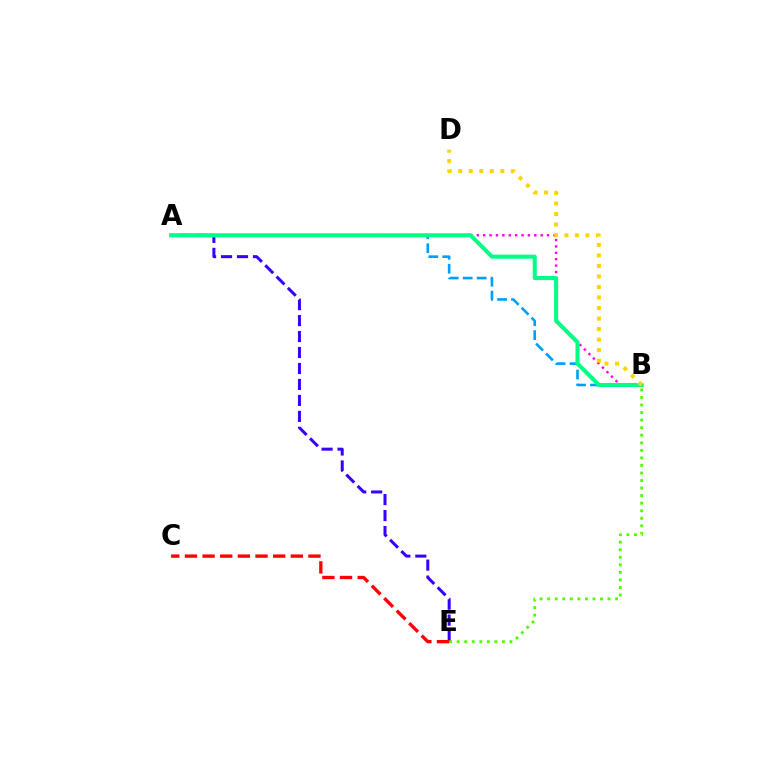{('A', 'B'): [{'color': '#009eff', 'line_style': 'dashed', 'thickness': 1.89}, {'color': '#ff00ed', 'line_style': 'dotted', 'thickness': 1.74}, {'color': '#00ff86', 'line_style': 'solid', 'thickness': 2.92}], ('A', 'E'): [{'color': '#3700ff', 'line_style': 'dashed', 'thickness': 2.17}], ('B', 'E'): [{'color': '#4fff00', 'line_style': 'dotted', 'thickness': 2.05}], ('C', 'E'): [{'color': '#ff0000', 'line_style': 'dashed', 'thickness': 2.4}], ('B', 'D'): [{'color': '#ffd500', 'line_style': 'dotted', 'thickness': 2.86}]}